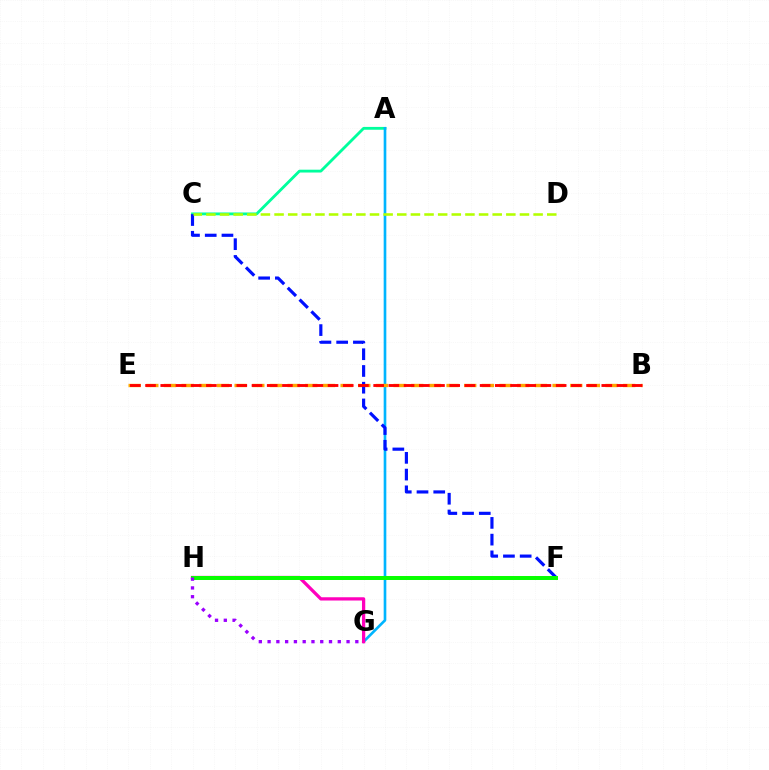{('A', 'C'): [{'color': '#00ff9d', 'line_style': 'solid', 'thickness': 2.04}], ('A', 'G'): [{'color': '#00b5ff', 'line_style': 'solid', 'thickness': 1.91}], ('G', 'H'): [{'color': '#ff00bd', 'line_style': 'solid', 'thickness': 2.35}, {'color': '#9b00ff', 'line_style': 'dotted', 'thickness': 2.38}], ('B', 'E'): [{'color': '#ffa500', 'line_style': 'dashed', 'thickness': 2.4}, {'color': '#ff0000', 'line_style': 'dashed', 'thickness': 2.07}], ('C', 'F'): [{'color': '#0010ff', 'line_style': 'dashed', 'thickness': 2.27}], ('C', 'D'): [{'color': '#b3ff00', 'line_style': 'dashed', 'thickness': 1.85}], ('F', 'H'): [{'color': '#08ff00', 'line_style': 'solid', 'thickness': 2.86}]}